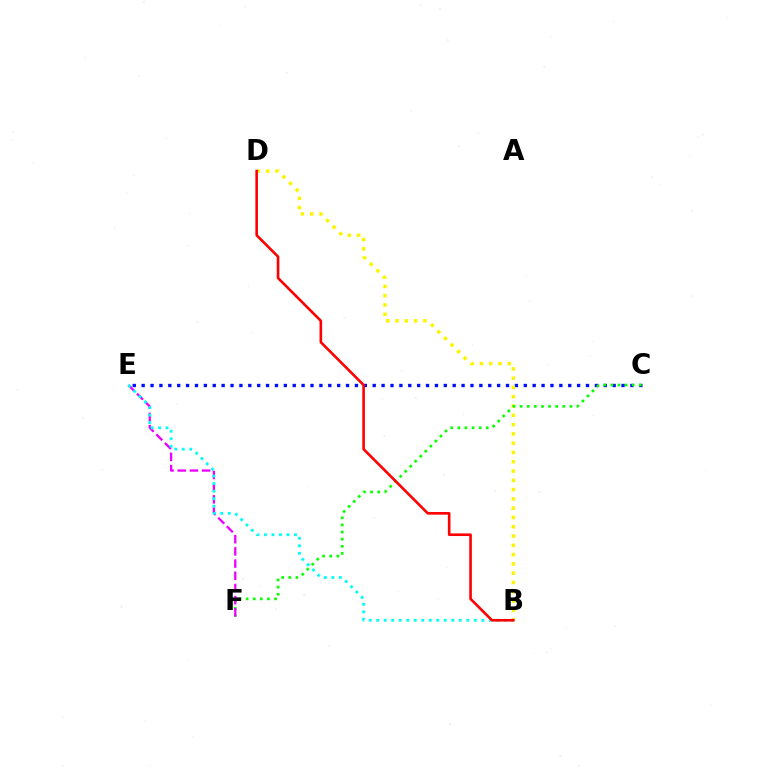{('C', 'E'): [{'color': '#0010ff', 'line_style': 'dotted', 'thickness': 2.41}], ('B', 'D'): [{'color': '#fcf500', 'line_style': 'dotted', 'thickness': 2.52}, {'color': '#ff0000', 'line_style': 'solid', 'thickness': 1.88}], ('C', 'F'): [{'color': '#08ff00', 'line_style': 'dotted', 'thickness': 1.93}], ('E', 'F'): [{'color': '#ee00ff', 'line_style': 'dashed', 'thickness': 1.66}], ('B', 'E'): [{'color': '#00fff6', 'line_style': 'dotted', 'thickness': 2.04}]}